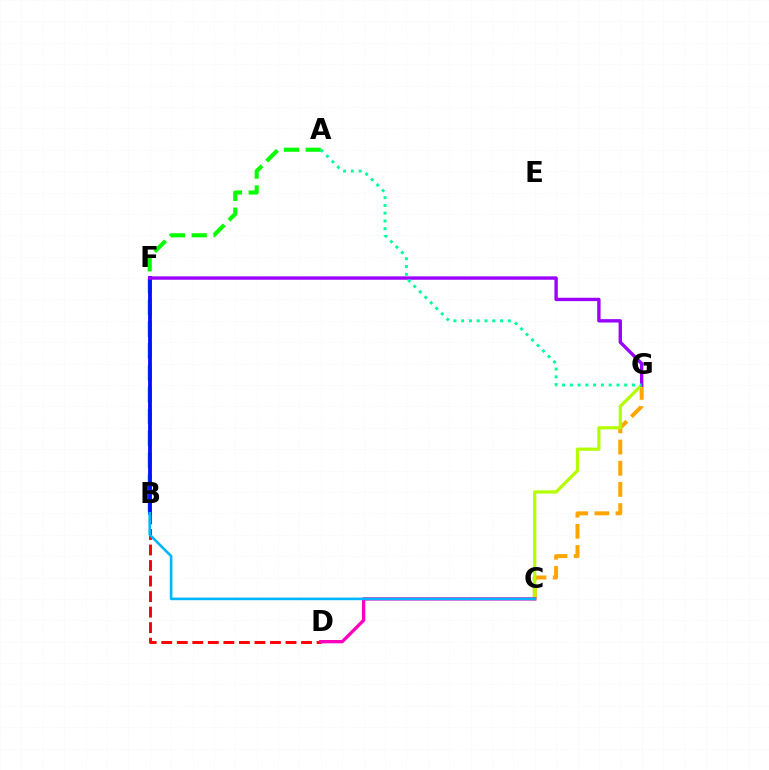{('A', 'B'): [{'color': '#08ff00', 'line_style': 'dashed', 'thickness': 2.96}], ('B', 'D'): [{'color': '#ff0000', 'line_style': 'dashed', 'thickness': 2.11}], ('B', 'F'): [{'color': '#0010ff', 'line_style': 'solid', 'thickness': 2.74}], ('C', 'G'): [{'color': '#ffa500', 'line_style': 'dashed', 'thickness': 2.88}, {'color': '#b3ff00', 'line_style': 'solid', 'thickness': 2.31}], ('C', 'D'): [{'color': '#ff00bd', 'line_style': 'solid', 'thickness': 2.4}], ('F', 'G'): [{'color': '#9b00ff', 'line_style': 'solid', 'thickness': 2.43}], ('B', 'C'): [{'color': '#00b5ff', 'line_style': 'solid', 'thickness': 1.89}], ('A', 'G'): [{'color': '#00ff9d', 'line_style': 'dotted', 'thickness': 2.11}]}